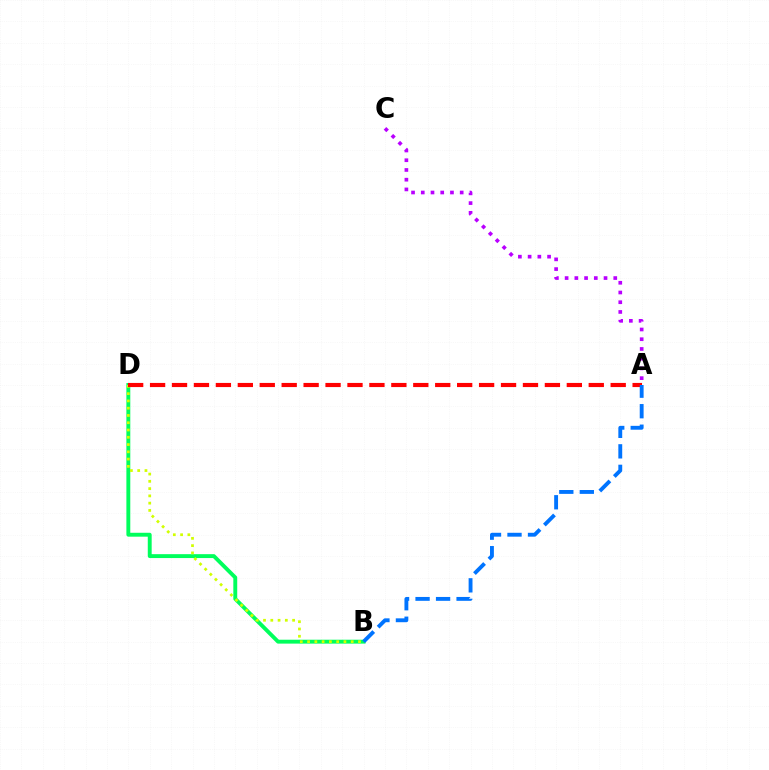{('A', 'C'): [{'color': '#b900ff', 'line_style': 'dotted', 'thickness': 2.64}], ('B', 'D'): [{'color': '#00ff5c', 'line_style': 'solid', 'thickness': 2.8}, {'color': '#d1ff00', 'line_style': 'dotted', 'thickness': 1.98}], ('A', 'D'): [{'color': '#ff0000', 'line_style': 'dashed', 'thickness': 2.98}], ('A', 'B'): [{'color': '#0074ff', 'line_style': 'dashed', 'thickness': 2.79}]}